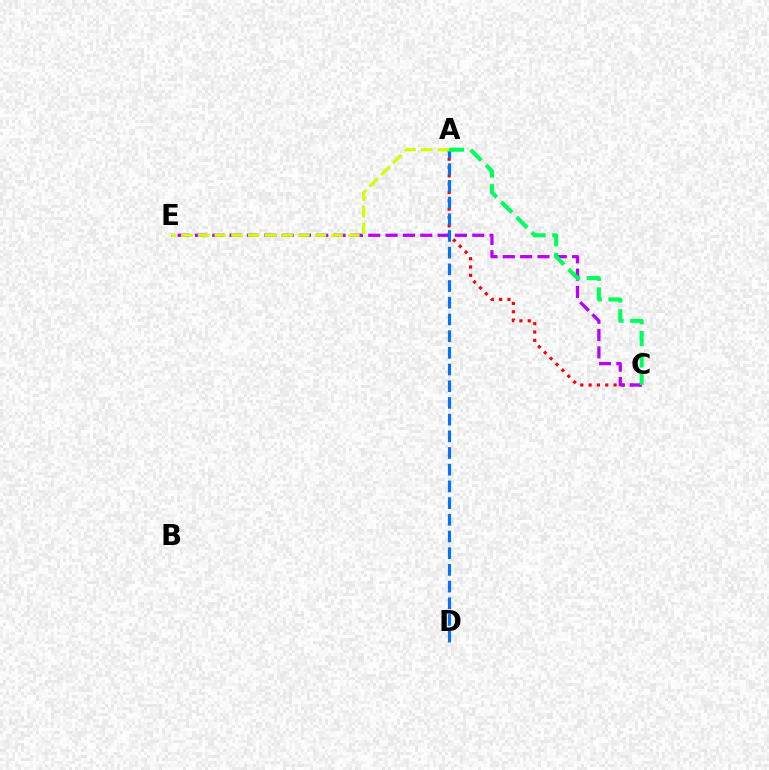{('A', 'C'): [{'color': '#ff0000', 'line_style': 'dotted', 'thickness': 2.26}, {'color': '#00ff5c', 'line_style': 'dashed', 'thickness': 2.93}], ('C', 'E'): [{'color': '#b900ff', 'line_style': 'dashed', 'thickness': 2.35}], ('A', 'D'): [{'color': '#0074ff', 'line_style': 'dashed', 'thickness': 2.27}], ('A', 'E'): [{'color': '#d1ff00', 'line_style': 'dashed', 'thickness': 2.27}]}